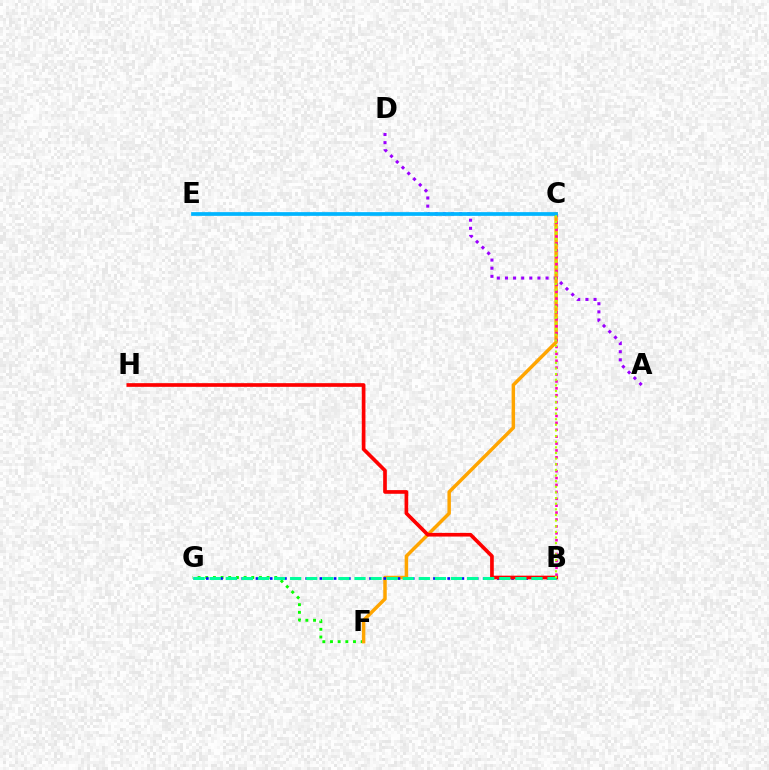{('A', 'D'): [{'color': '#9b00ff', 'line_style': 'dotted', 'thickness': 2.21}], ('F', 'G'): [{'color': '#08ff00', 'line_style': 'dotted', 'thickness': 2.08}], ('C', 'F'): [{'color': '#ffa500', 'line_style': 'solid', 'thickness': 2.5}], ('B', 'G'): [{'color': '#0010ff', 'line_style': 'dotted', 'thickness': 1.93}, {'color': '#00ff9d', 'line_style': 'dashed', 'thickness': 2.19}], ('B', 'H'): [{'color': '#ff0000', 'line_style': 'solid', 'thickness': 2.65}], ('B', 'C'): [{'color': '#ff00bd', 'line_style': 'dotted', 'thickness': 1.88}, {'color': '#b3ff00', 'line_style': 'dotted', 'thickness': 1.53}], ('C', 'E'): [{'color': '#00b5ff', 'line_style': 'solid', 'thickness': 2.68}]}